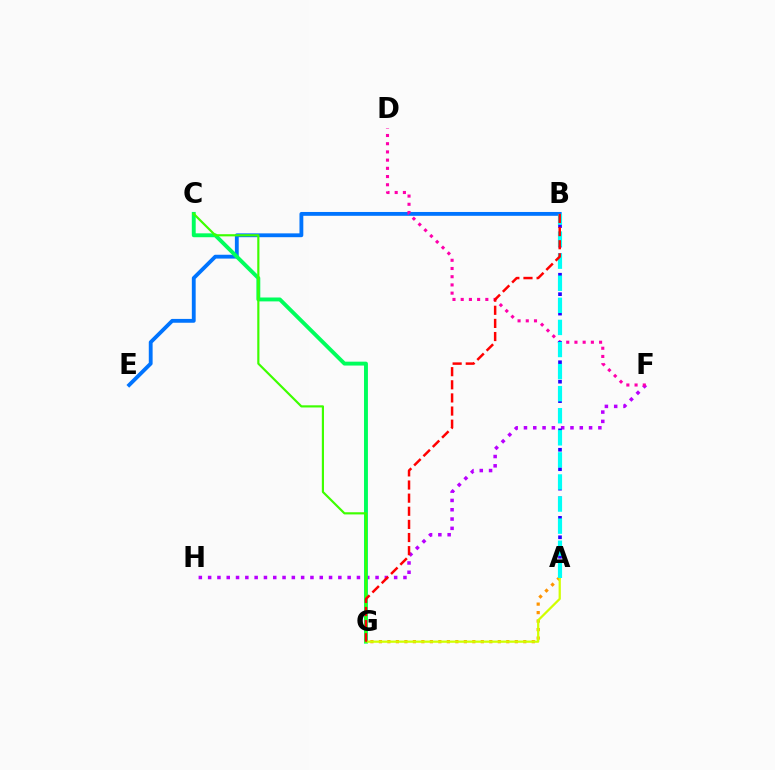{('F', 'H'): [{'color': '#b900ff', 'line_style': 'dotted', 'thickness': 2.53}], ('B', 'E'): [{'color': '#0074ff', 'line_style': 'solid', 'thickness': 2.76}], ('D', 'F'): [{'color': '#ff00ac', 'line_style': 'dotted', 'thickness': 2.23}], ('A', 'G'): [{'color': '#ff9400', 'line_style': 'dotted', 'thickness': 2.31}, {'color': '#d1ff00', 'line_style': 'solid', 'thickness': 1.62}], ('A', 'B'): [{'color': '#2500ff', 'line_style': 'dotted', 'thickness': 2.64}, {'color': '#00fff6', 'line_style': 'dashed', 'thickness': 3.0}], ('C', 'G'): [{'color': '#00ff5c', 'line_style': 'solid', 'thickness': 2.81}, {'color': '#3dff00', 'line_style': 'solid', 'thickness': 1.56}], ('B', 'G'): [{'color': '#ff0000', 'line_style': 'dashed', 'thickness': 1.78}]}